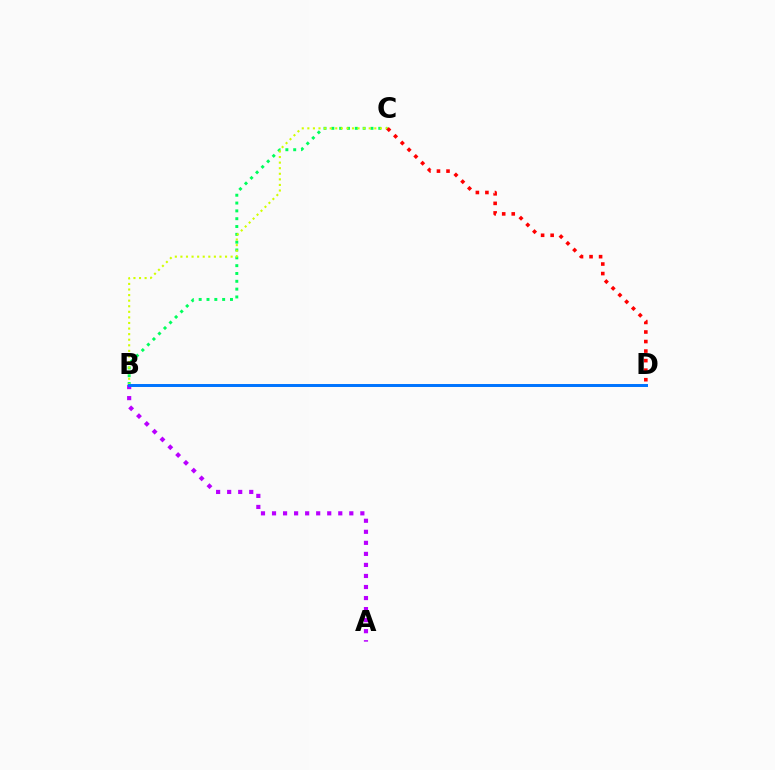{('B', 'C'): [{'color': '#00ff5c', 'line_style': 'dotted', 'thickness': 2.13}, {'color': '#d1ff00', 'line_style': 'dotted', 'thickness': 1.52}], ('A', 'B'): [{'color': '#b900ff', 'line_style': 'dotted', 'thickness': 3.0}], ('B', 'D'): [{'color': '#0074ff', 'line_style': 'solid', 'thickness': 2.14}], ('C', 'D'): [{'color': '#ff0000', 'line_style': 'dotted', 'thickness': 2.59}]}